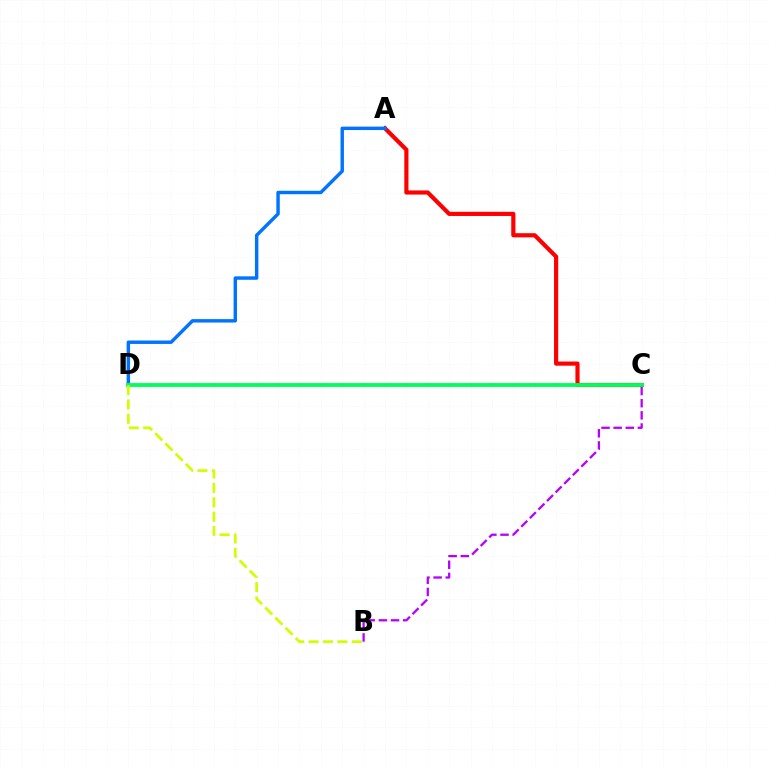{('A', 'C'): [{'color': '#ff0000', 'line_style': 'solid', 'thickness': 3.0}], ('A', 'D'): [{'color': '#0074ff', 'line_style': 'solid', 'thickness': 2.47}], ('C', 'D'): [{'color': '#00ff5c', 'line_style': 'solid', 'thickness': 2.75}], ('B', 'D'): [{'color': '#d1ff00', 'line_style': 'dashed', 'thickness': 1.96}], ('B', 'C'): [{'color': '#b900ff', 'line_style': 'dashed', 'thickness': 1.65}]}